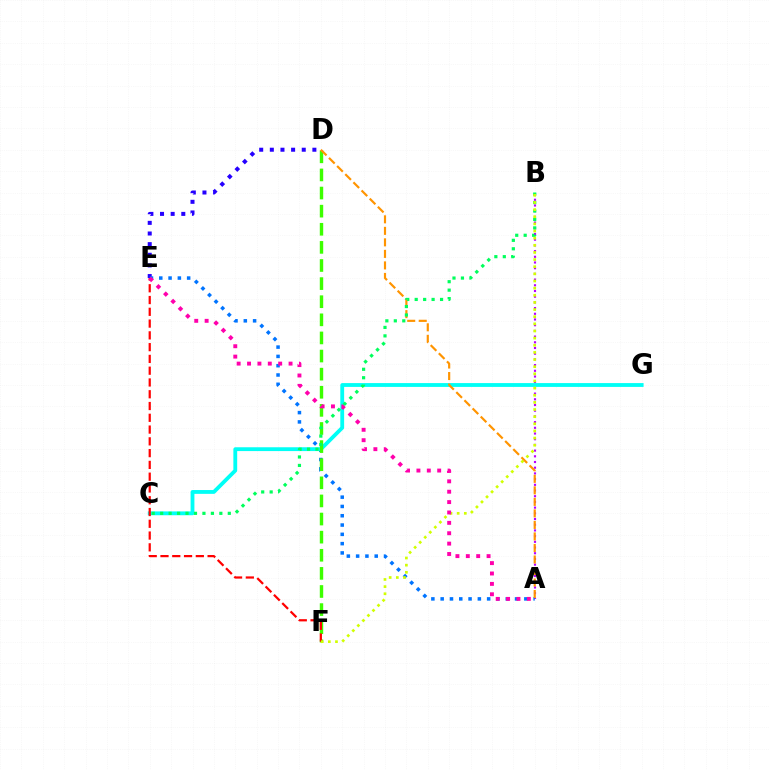{('A', 'B'): [{'color': '#b900ff', 'line_style': 'dotted', 'thickness': 1.55}], ('D', 'E'): [{'color': '#2500ff', 'line_style': 'dotted', 'thickness': 2.89}], ('A', 'E'): [{'color': '#0074ff', 'line_style': 'dotted', 'thickness': 2.53}, {'color': '#ff00ac', 'line_style': 'dotted', 'thickness': 2.82}], ('C', 'G'): [{'color': '#00fff6', 'line_style': 'solid', 'thickness': 2.75}], ('D', 'F'): [{'color': '#3dff00', 'line_style': 'dashed', 'thickness': 2.46}], ('A', 'D'): [{'color': '#ff9400', 'line_style': 'dashed', 'thickness': 1.56}], ('E', 'F'): [{'color': '#ff0000', 'line_style': 'dashed', 'thickness': 1.6}], ('B', 'C'): [{'color': '#00ff5c', 'line_style': 'dotted', 'thickness': 2.3}], ('B', 'F'): [{'color': '#d1ff00', 'line_style': 'dotted', 'thickness': 1.94}]}